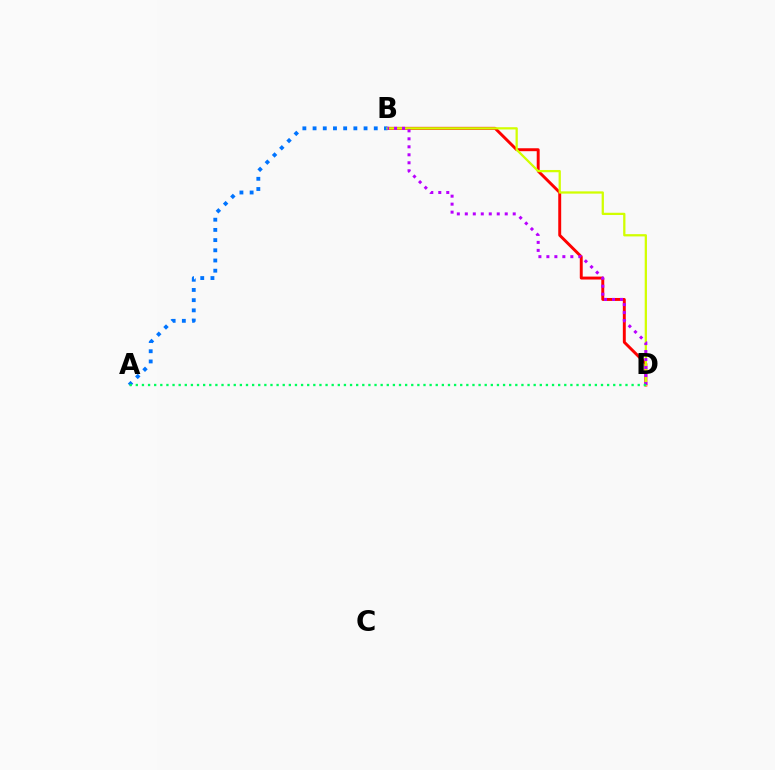{('B', 'D'): [{'color': '#ff0000', 'line_style': 'solid', 'thickness': 2.11}, {'color': '#d1ff00', 'line_style': 'solid', 'thickness': 1.63}, {'color': '#b900ff', 'line_style': 'dotted', 'thickness': 2.17}], ('A', 'B'): [{'color': '#0074ff', 'line_style': 'dotted', 'thickness': 2.77}], ('A', 'D'): [{'color': '#00ff5c', 'line_style': 'dotted', 'thickness': 1.66}]}